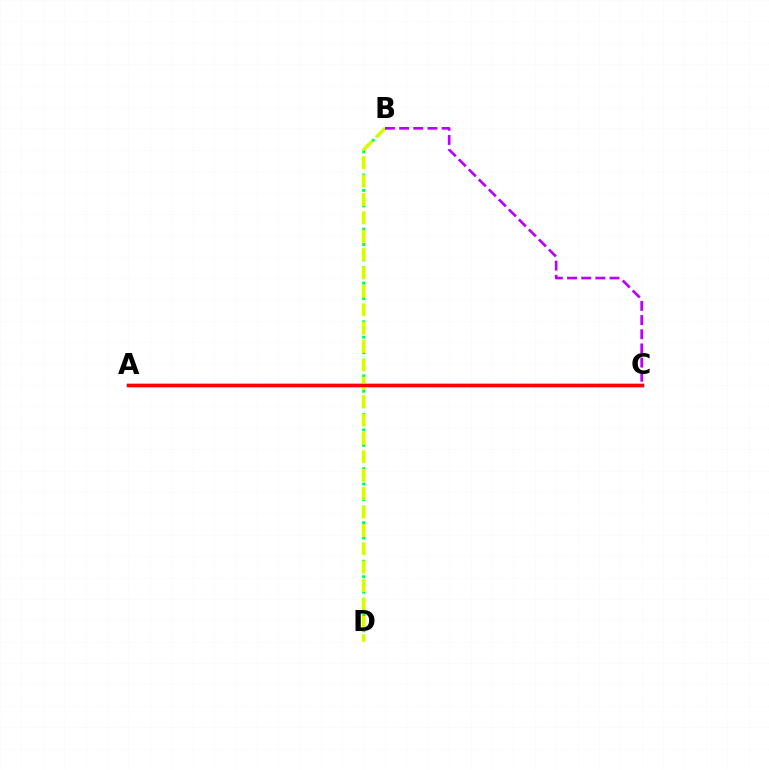{('A', 'C'): [{'color': '#0074ff', 'line_style': 'solid', 'thickness': 2.48}, {'color': '#ff0000', 'line_style': 'solid', 'thickness': 2.43}], ('B', 'D'): [{'color': '#00ff5c', 'line_style': 'dotted', 'thickness': 2.1}, {'color': '#d1ff00', 'line_style': 'dashed', 'thickness': 2.5}], ('B', 'C'): [{'color': '#b900ff', 'line_style': 'dashed', 'thickness': 1.92}]}